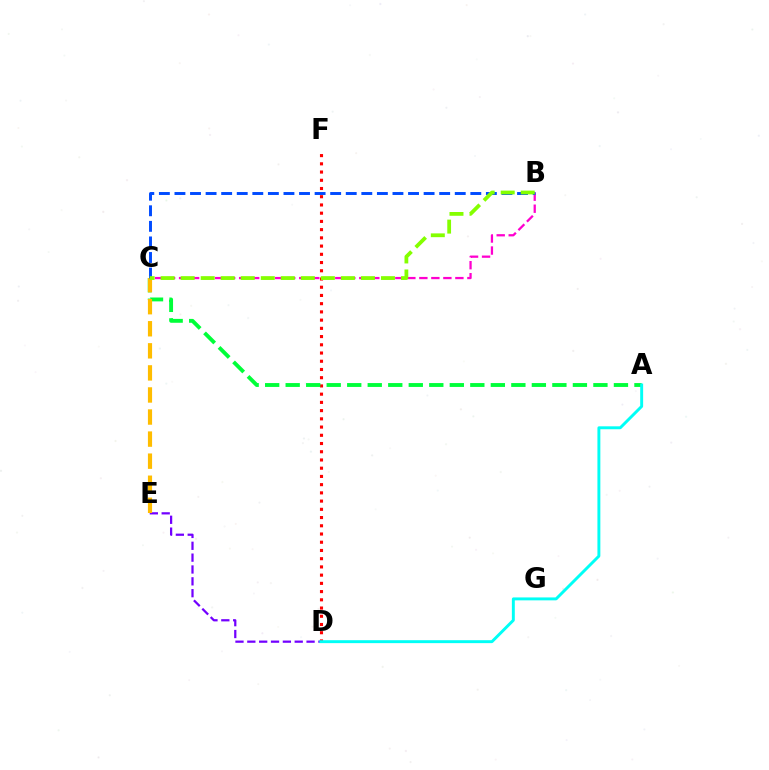{('D', 'F'): [{'color': '#ff0000', 'line_style': 'dotted', 'thickness': 2.24}], ('D', 'E'): [{'color': '#7200ff', 'line_style': 'dashed', 'thickness': 1.61}], ('A', 'C'): [{'color': '#00ff39', 'line_style': 'dashed', 'thickness': 2.79}], ('B', 'C'): [{'color': '#ff00cf', 'line_style': 'dashed', 'thickness': 1.63}, {'color': '#004bff', 'line_style': 'dashed', 'thickness': 2.12}, {'color': '#84ff00', 'line_style': 'dashed', 'thickness': 2.72}], ('C', 'E'): [{'color': '#ffbd00', 'line_style': 'dashed', 'thickness': 3.0}], ('A', 'D'): [{'color': '#00fff6', 'line_style': 'solid', 'thickness': 2.11}]}